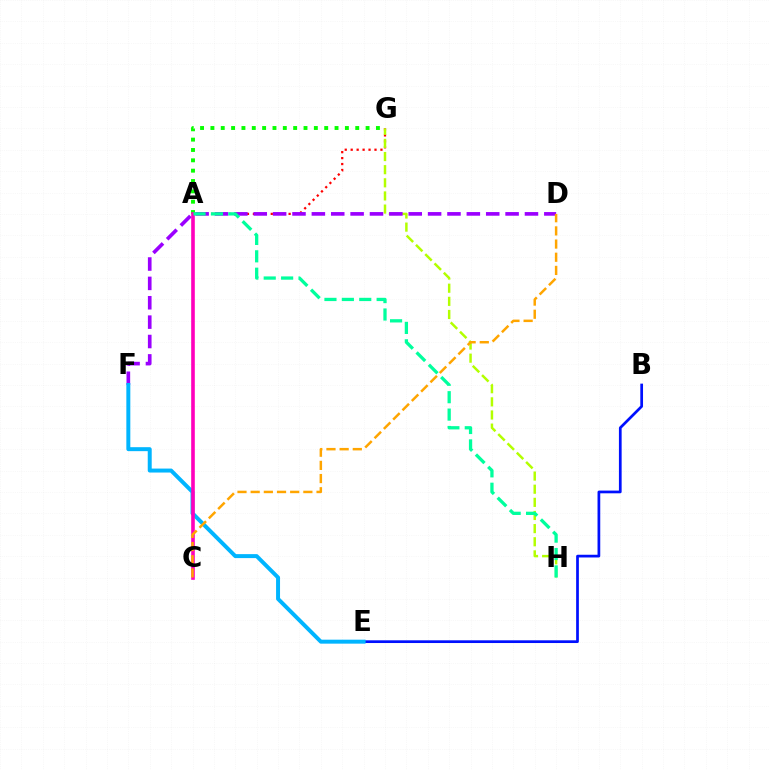{('A', 'G'): [{'color': '#ff0000', 'line_style': 'dotted', 'thickness': 1.62}, {'color': '#08ff00', 'line_style': 'dotted', 'thickness': 2.81}], ('G', 'H'): [{'color': '#b3ff00', 'line_style': 'dashed', 'thickness': 1.78}], ('D', 'F'): [{'color': '#9b00ff', 'line_style': 'dashed', 'thickness': 2.63}], ('B', 'E'): [{'color': '#0010ff', 'line_style': 'solid', 'thickness': 1.96}], ('E', 'F'): [{'color': '#00b5ff', 'line_style': 'solid', 'thickness': 2.86}], ('A', 'C'): [{'color': '#ff00bd', 'line_style': 'solid', 'thickness': 2.6}], ('A', 'H'): [{'color': '#00ff9d', 'line_style': 'dashed', 'thickness': 2.36}], ('C', 'D'): [{'color': '#ffa500', 'line_style': 'dashed', 'thickness': 1.79}]}